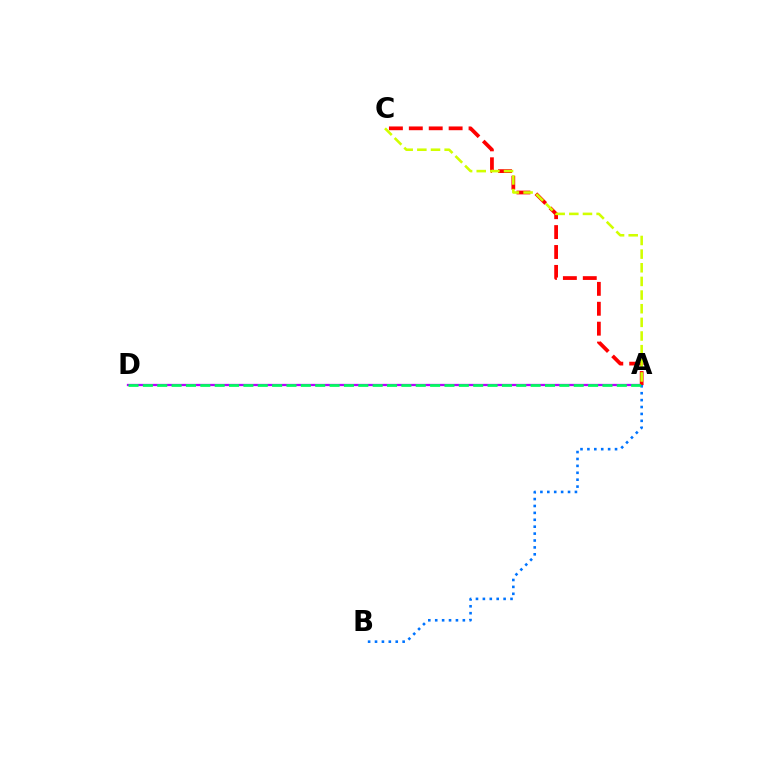{('A', 'D'): [{'color': '#b900ff', 'line_style': 'solid', 'thickness': 1.64}, {'color': '#00ff5c', 'line_style': 'dashed', 'thickness': 1.95}], ('A', 'C'): [{'color': '#ff0000', 'line_style': 'dashed', 'thickness': 2.7}, {'color': '#d1ff00', 'line_style': 'dashed', 'thickness': 1.85}], ('A', 'B'): [{'color': '#0074ff', 'line_style': 'dotted', 'thickness': 1.88}]}